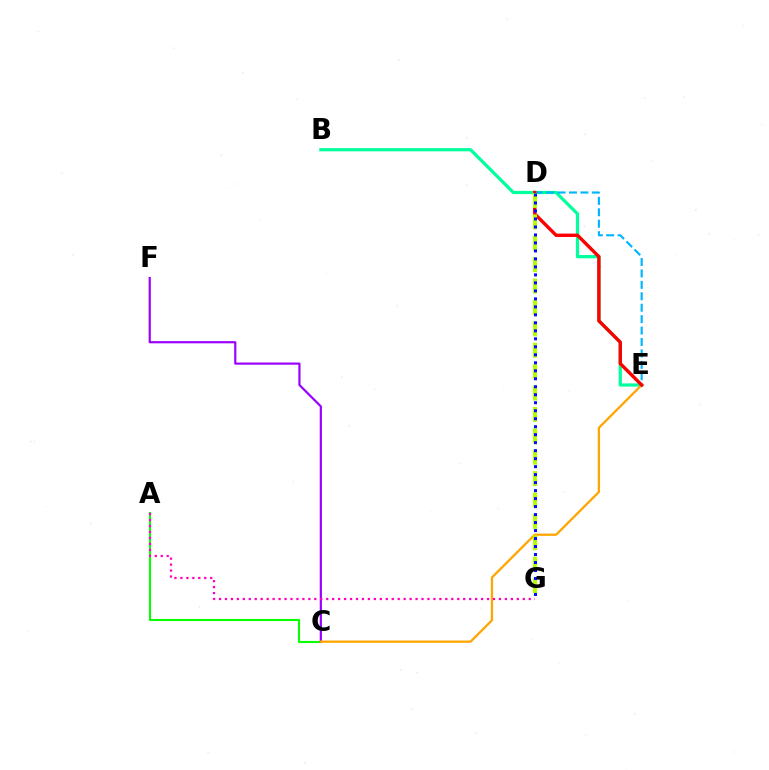{('A', 'C'): [{'color': '#08ff00', 'line_style': 'solid', 'thickness': 1.5}], ('C', 'F'): [{'color': '#9b00ff', 'line_style': 'solid', 'thickness': 1.58}], ('B', 'E'): [{'color': '#00ff9d', 'line_style': 'solid', 'thickness': 2.31}], ('C', 'E'): [{'color': '#ffa500', 'line_style': 'solid', 'thickness': 1.64}], ('A', 'G'): [{'color': '#ff00bd', 'line_style': 'dotted', 'thickness': 1.62}], ('D', 'E'): [{'color': '#00b5ff', 'line_style': 'dashed', 'thickness': 1.55}, {'color': '#ff0000', 'line_style': 'solid', 'thickness': 2.44}], ('D', 'G'): [{'color': '#b3ff00', 'line_style': 'dashed', 'thickness': 2.91}, {'color': '#0010ff', 'line_style': 'dotted', 'thickness': 2.17}]}